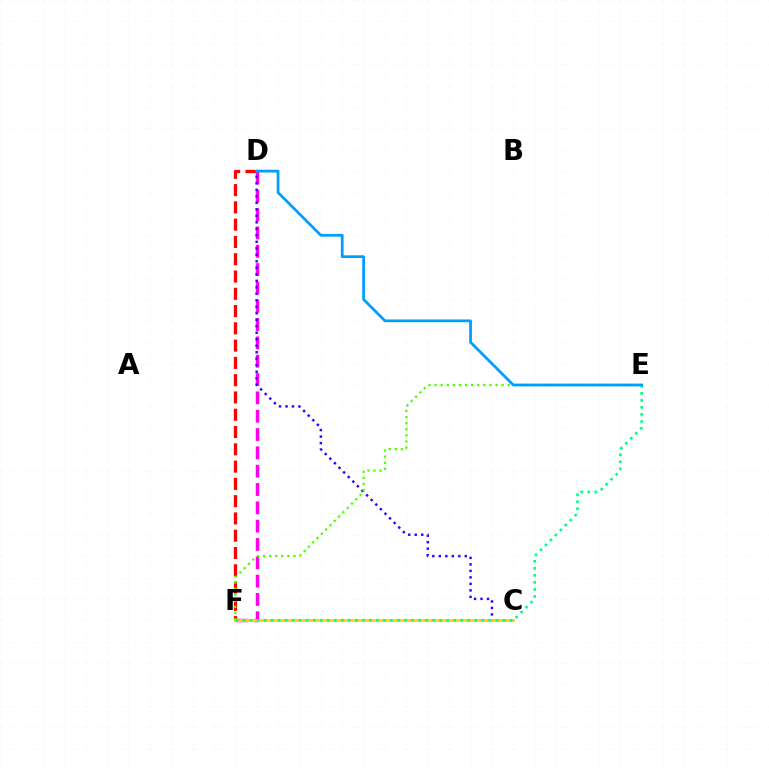{('D', 'F'): [{'color': '#ff0000', 'line_style': 'dashed', 'thickness': 2.35}, {'color': '#ff00ed', 'line_style': 'dashed', 'thickness': 2.49}], ('C', 'D'): [{'color': '#3700ff', 'line_style': 'dotted', 'thickness': 1.77}], ('C', 'F'): [{'color': '#ffd500', 'line_style': 'solid', 'thickness': 2.0}], ('E', 'F'): [{'color': '#00ff86', 'line_style': 'dotted', 'thickness': 1.91}, {'color': '#4fff00', 'line_style': 'dotted', 'thickness': 1.66}], ('D', 'E'): [{'color': '#009eff', 'line_style': 'solid', 'thickness': 1.99}]}